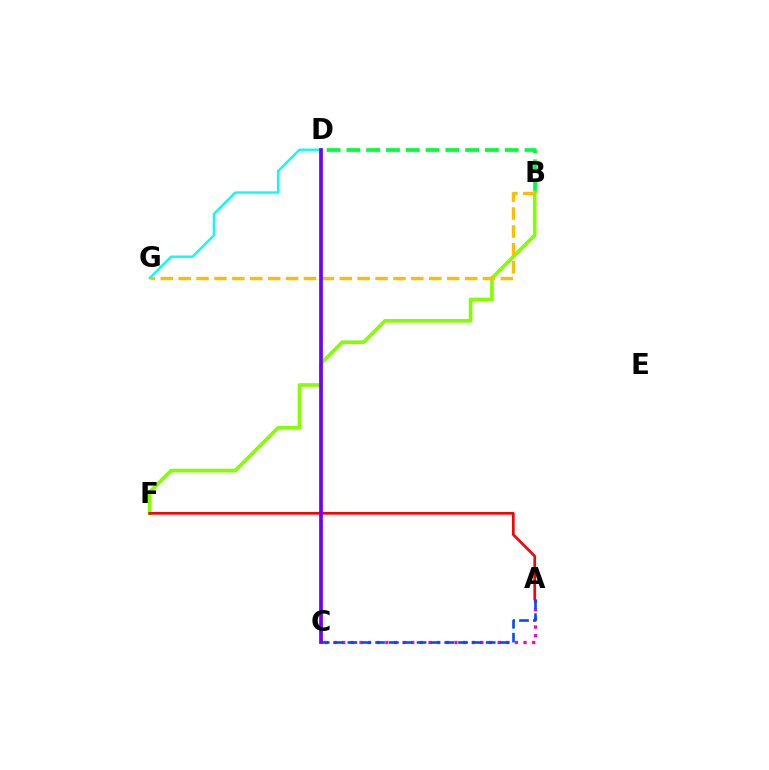{('B', 'D'): [{'color': '#00ff39', 'line_style': 'dashed', 'thickness': 2.69}], ('B', 'F'): [{'color': '#84ff00', 'line_style': 'solid', 'thickness': 2.64}], ('A', 'F'): [{'color': '#ff0000', 'line_style': 'solid', 'thickness': 1.91}], ('D', 'G'): [{'color': '#00fff6', 'line_style': 'solid', 'thickness': 1.68}], ('A', 'C'): [{'color': '#ff00cf', 'line_style': 'dotted', 'thickness': 2.35}, {'color': '#004bff', 'line_style': 'dashed', 'thickness': 1.88}], ('B', 'G'): [{'color': '#ffbd00', 'line_style': 'dashed', 'thickness': 2.43}], ('C', 'D'): [{'color': '#7200ff', 'line_style': 'solid', 'thickness': 2.68}]}